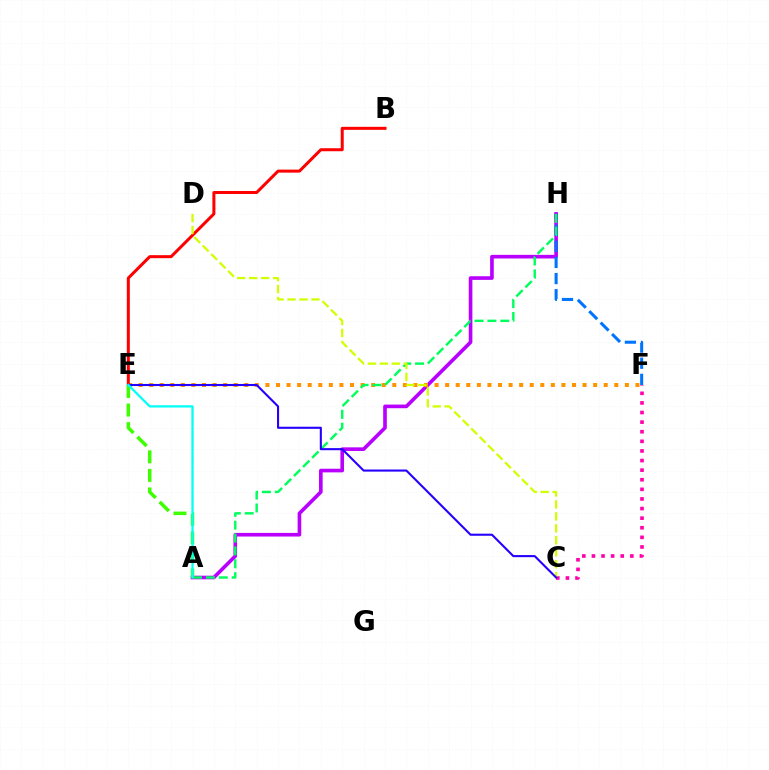{('A', 'H'): [{'color': '#b900ff', 'line_style': 'solid', 'thickness': 2.62}, {'color': '#00ff5c', 'line_style': 'dashed', 'thickness': 1.75}], ('E', 'F'): [{'color': '#ff9400', 'line_style': 'dotted', 'thickness': 2.87}], ('F', 'H'): [{'color': '#0074ff', 'line_style': 'dashed', 'thickness': 2.19}], ('B', 'E'): [{'color': '#ff0000', 'line_style': 'solid', 'thickness': 2.17}], ('C', 'F'): [{'color': '#ff00ac', 'line_style': 'dotted', 'thickness': 2.61}], ('C', 'D'): [{'color': '#d1ff00', 'line_style': 'dashed', 'thickness': 1.62}], ('C', 'E'): [{'color': '#2500ff', 'line_style': 'solid', 'thickness': 1.51}], ('A', 'E'): [{'color': '#3dff00', 'line_style': 'dashed', 'thickness': 2.52}, {'color': '#00fff6', 'line_style': 'solid', 'thickness': 1.62}]}